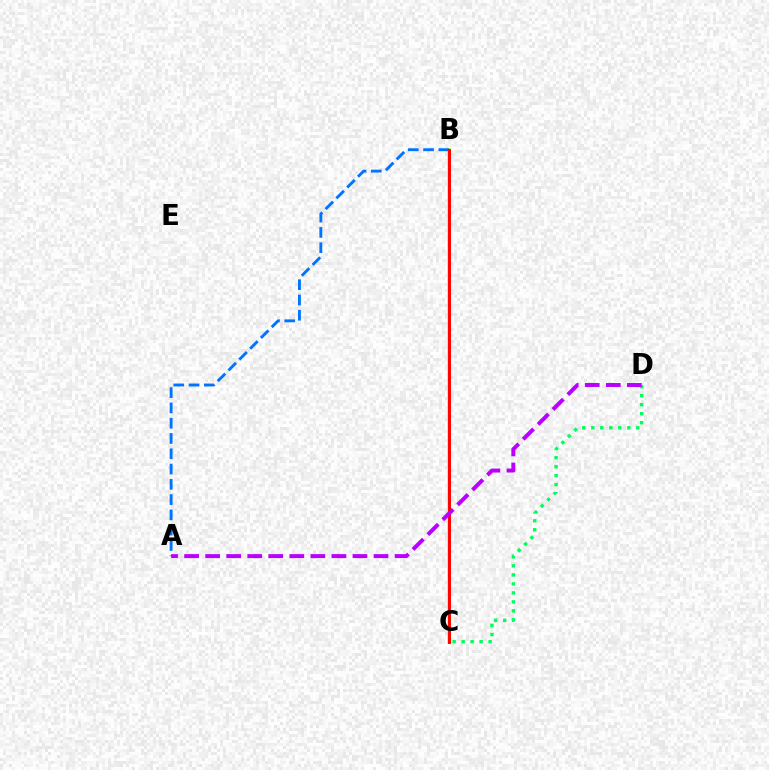{('B', 'C'): [{'color': '#d1ff00', 'line_style': 'solid', 'thickness': 2.64}, {'color': '#ff0000', 'line_style': 'solid', 'thickness': 2.12}], ('C', 'D'): [{'color': '#00ff5c', 'line_style': 'dotted', 'thickness': 2.44}], ('A', 'B'): [{'color': '#0074ff', 'line_style': 'dashed', 'thickness': 2.08}], ('A', 'D'): [{'color': '#b900ff', 'line_style': 'dashed', 'thickness': 2.86}]}